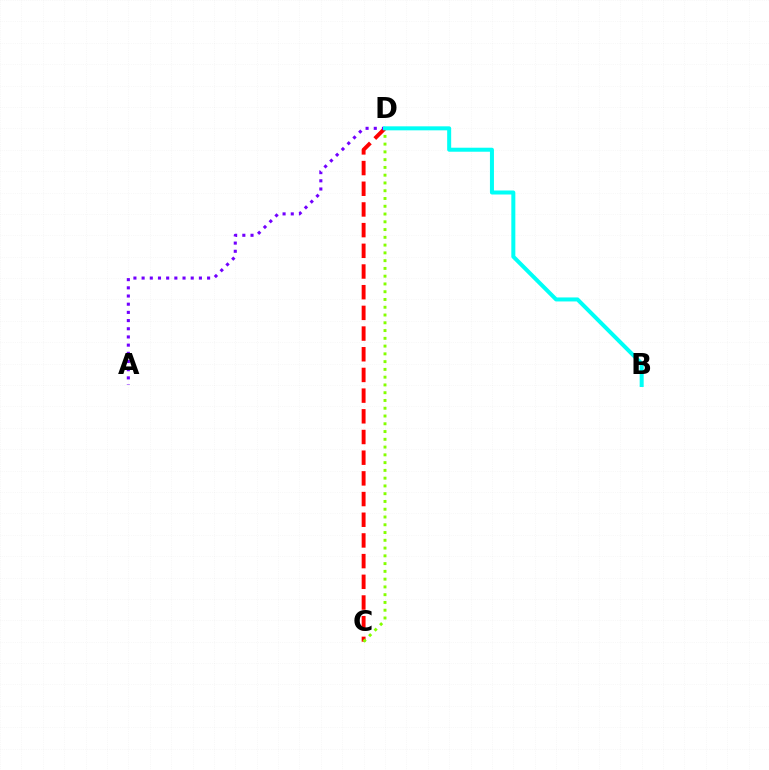{('C', 'D'): [{'color': '#ff0000', 'line_style': 'dashed', 'thickness': 2.81}, {'color': '#84ff00', 'line_style': 'dotted', 'thickness': 2.11}], ('A', 'D'): [{'color': '#7200ff', 'line_style': 'dotted', 'thickness': 2.22}], ('B', 'D'): [{'color': '#00fff6', 'line_style': 'solid', 'thickness': 2.89}]}